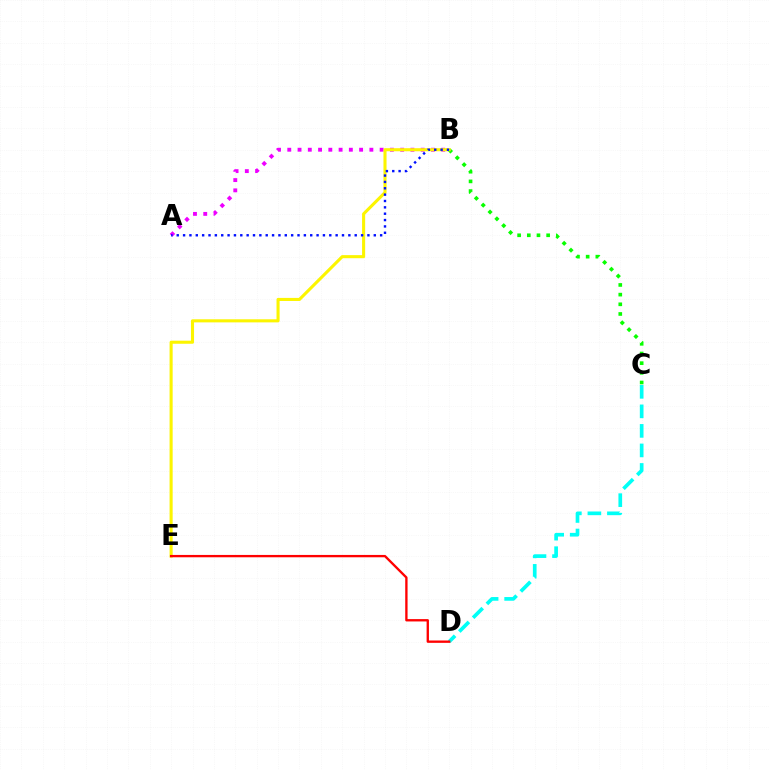{('B', 'C'): [{'color': '#08ff00', 'line_style': 'dotted', 'thickness': 2.63}], ('A', 'B'): [{'color': '#ee00ff', 'line_style': 'dotted', 'thickness': 2.79}, {'color': '#0010ff', 'line_style': 'dotted', 'thickness': 1.73}], ('B', 'E'): [{'color': '#fcf500', 'line_style': 'solid', 'thickness': 2.22}], ('C', 'D'): [{'color': '#00fff6', 'line_style': 'dashed', 'thickness': 2.65}], ('D', 'E'): [{'color': '#ff0000', 'line_style': 'solid', 'thickness': 1.69}]}